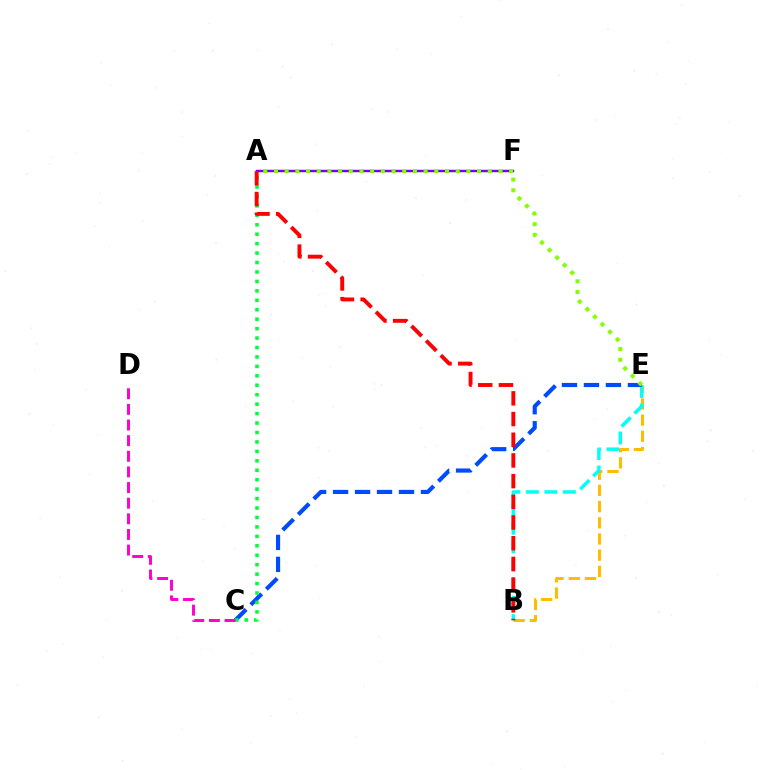{('B', 'E'): [{'color': '#ffbd00', 'line_style': 'dashed', 'thickness': 2.2}, {'color': '#00fff6', 'line_style': 'dashed', 'thickness': 2.51}], ('A', 'F'): [{'color': '#7200ff', 'line_style': 'solid', 'thickness': 1.77}], ('C', 'E'): [{'color': '#004bff', 'line_style': 'dashed', 'thickness': 2.99}], ('A', 'E'): [{'color': '#84ff00', 'line_style': 'dotted', 'thickness': 2.9}], ('A', 'C'): [{'color': '#00ff39', 'line_style': 'dotted', 'thickness': 2.57}], ('C', 'D'): [{'color': '#ff00cf', 'line_style': 'dashed', 'thickness': 2.12}], ('A', 'B'): [{'color': '#ff0000', 'line_style': 'dashed', 'thickness': 2.81}]}